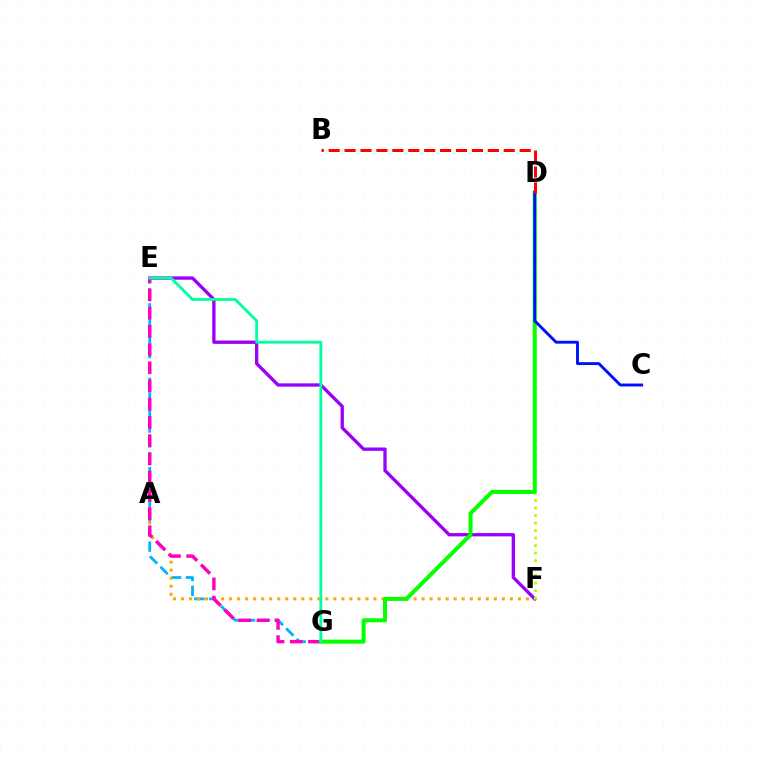{('E', 'F'): [{'color': '#9b00ff', 'line_style': 'solid', 'thickness': 2.4}], ('E', 'G'): [{'color': '#00b5ff', 'line_style': 'dashed', 'thickness': 2.02}, {'color': '#ff00bd', 'line_style': 'dashed', 'thickness': 2.48}, {'color': '#00ff9d', 'line_style': 'solid', 'thickness': 2.04}], ('A', 'F'): [{'color': '#ffa500', 'line_style': 'dotted', 'thickness': 2.18}], ('D', 'F'): [{'color': '#b3ff00', 'line_style': 'dotted', 'thickness': 2.04}], ('D', 'G'): [{'color': '#08ff00', 'line_style': 'solid', 'thickness': 2.9}], ('C', 'D'): [{'color': '#0010ff', 'line_style': 'solid', 'thickness': 2.09}], ('B', 'D'): [{'color': '#ff0000', 'line_style': 'dashed', 'thickness': 2.16}]}